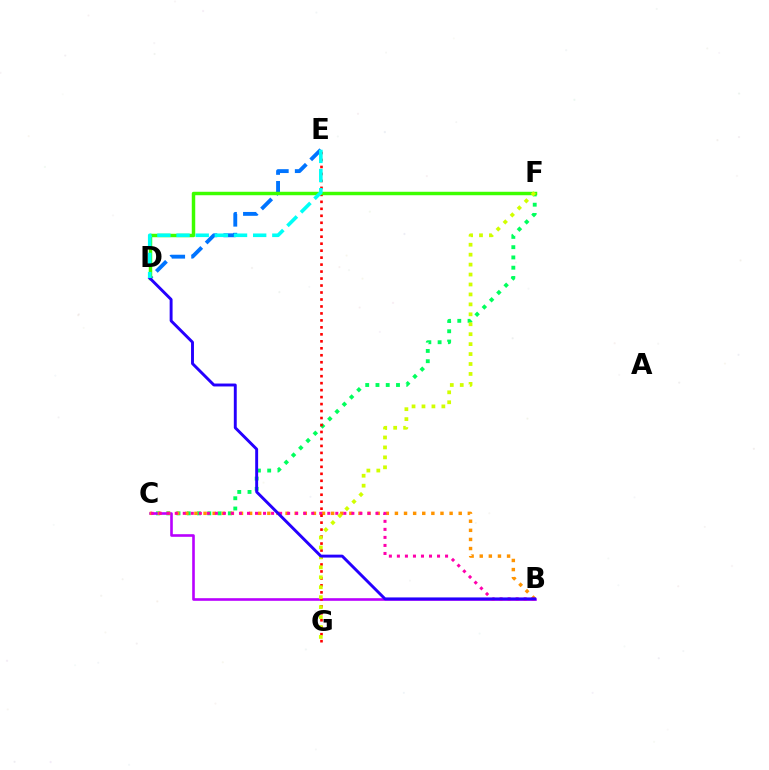{('C', 'F'): [{'color': '#00ff5c', 'line_style': 'dotted', 'thickness': 2.79}], ('B', 'C'): [{'color': '#b900ff', 'line_style': 'solid', 'thickness': 1.88}, {'color': '#ff9400', 'line_style': 'dotted', 'thickness': 2.48}, {'color': '#ff00ac', 'line_style': 'dotted', 'thickness': 2.18}], ('E', 'G'): [{'color': '#ff0000', 'line_style': 'dotted', 'thickness': 1.89}], ('D', 'E'): [{'color': '#0074ff', 'line_style': 'dashed', 'thickness': 2.79}, {'color': '#00fff6', 'line_style': 'dashed', 'thickness': 2.6}], ('D', 'F'): [{'color': '#3dff00', 'line_style': 'solid', 'thickness': 2.49}], ('F', 'G'): [{'color': '#d1ff00', 'line_style': 'dotted', 'thickness': 2.7}], ('B', 'D'): [{'color': '#2500ff', 'line_style': 'solid', 'thickness': 2.1}]}